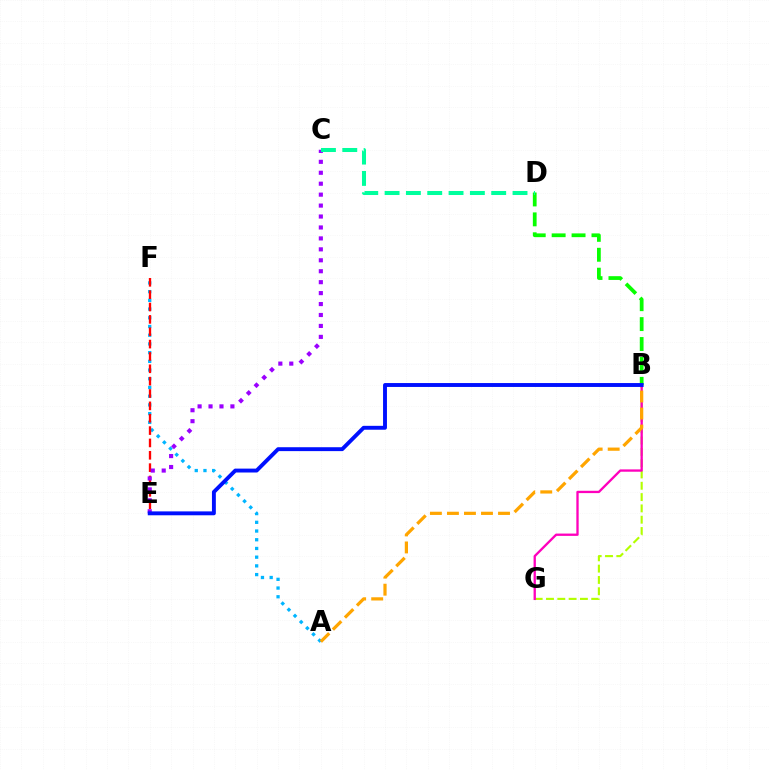{('B', 'G'): [{'color': '#b3ff00', 'line_style': 'dashed', 'thickness': 1.54}, {'color': '#ff00bd', 'line_style': 'solid', 'thickness': 1.67}], ('B', 'D'): [{'color': '#08ff00', 'line_style': 'dashed', 'thickness': 2.71}], ('A', 'F'): [{'color': '#00b5ff', 'line_style': 'dotted', 'thickness': 2.37}], ('A', 'B'): [{'color': '#ffa500', 'line_style': 'dashed', 'thickness': 2.31}], ('E', 'F'): [{'color': '#ff0000', 'line_style': 'dashed', 'thickness': 1.68}], ('C', 'E'): [{'color': '#9b00ff', 'line_style': 'dotted', 'thickness': 2.97}], ('B', 'E'): [{'color': '#0010ff', 'line_style': 'solid', 'thickness': 2.8}], ('C', 'D'): [{'color': '#00ff9d', 'line_style': 'dashed', 'thickness': 2.9}]}